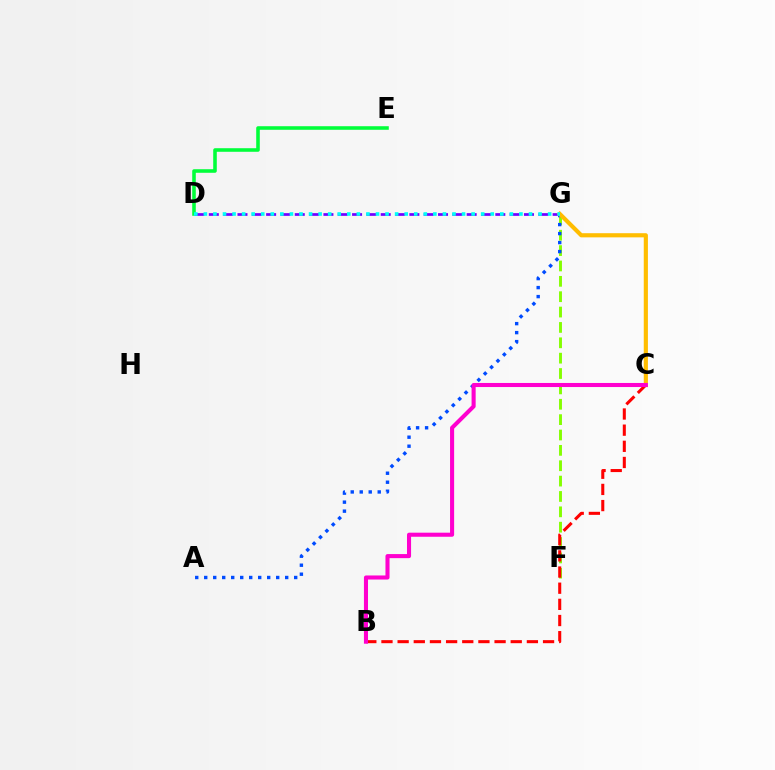{('D', 'E'): [{'color': '#00ff39', 'line_style': 'solid', 'thickness': 2.57}], ('F', 'G'): [{'color': '#84ff00', 'line_style': 'dashed', 'thickness': 2.09}], ('D', 'G'): [{'color': '#7200ff', 'line_style': 'dashed', 'thickness': 1.95}, {'color': '#00fff6', 'line_style': 'dotted', 'thickness': 2.6}], ('A', 'G'): [{'color': '#004bff', 'line_style': 'dotted', 'thickness': 2.44}], ('B', 'C'): [{'color': '#ff0000', 'line_style': 'dashed', 'thickness': 2.2}, {'color': '#ff00cf', 'line_style': 'solid', 'thickness': 2.93}], ('C', 'G'): [{'color': '#ffbd00', 'line_style': 'solid', 'thickness': 2.99}]}